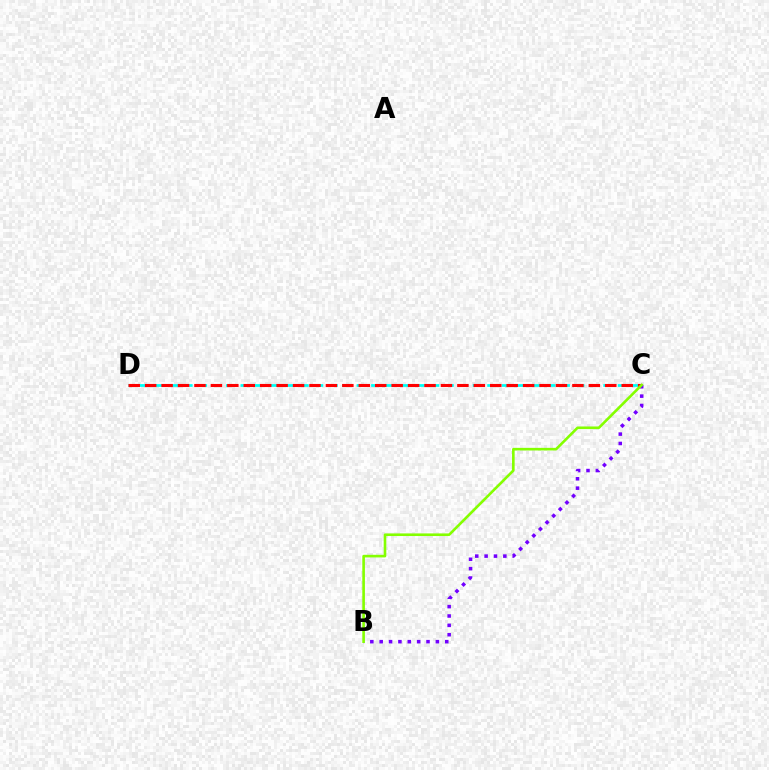{('C', 'D'): [{'color': '#00fff6', 'line_style': 'dashed', 'thickness': 1.97}, {'color': '#ff0000', 'line_style': 'dashed', 'thickness': 2.23}], ('B', 'C'): [{'color': '#7200ff', 'line_style': 'dotted', 'thickness': 2.54}, {'color': '#84ff00', 'line_style': 'solid', 'thickness': 1.89}]}